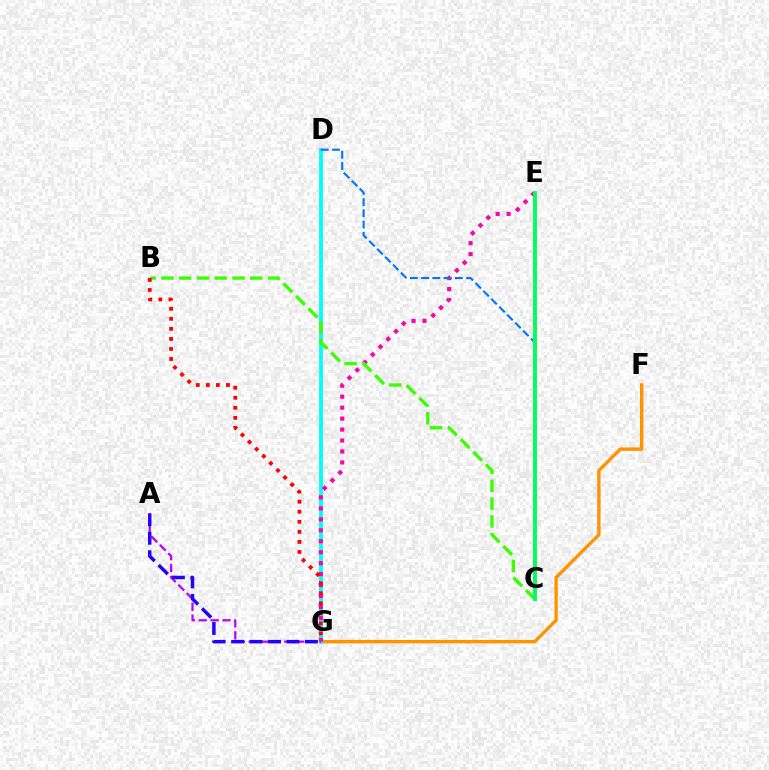{('F', 'G'): [{'color': '#ff9400', 'line_style': 'solid', 'thickness': 2.43}], ('C', 'E'): [{'color': '#d1ff00', 'line_style': 'dotted', 'thickness': 1.97}, {'color': '#00ff5c', 'line_style': 'solid', 'thickness': 2.77}], ('D', 'G'): [{'color': '#00fff6', 'line_style': 'solid', 'thickness': 2.73}], ('E', 'G'): [{'color': '#ff00ac', 'line_style': 'dotted', 'thickness': 2.98}], ('B', 'C'): [{'color': '#3dff00', 'line_style': 'dashed', 'thickness': 2.42}], ('C', 'D'): [{'color': '#0074ff', 'line_style': 'dashed', 'thickness': 1.53}], ('A', 'G'): [{'color': '#b900ff', 'line_style': 'dashed', 'thickness': 1.61}, {'color': '#2500ff', 'line_style': 'dashed', 'thickness': 2.51}], ('B', 'G'): [{'color': '#ff0000', 'line_style': 'dotted', 'thickness': 2.73}]}